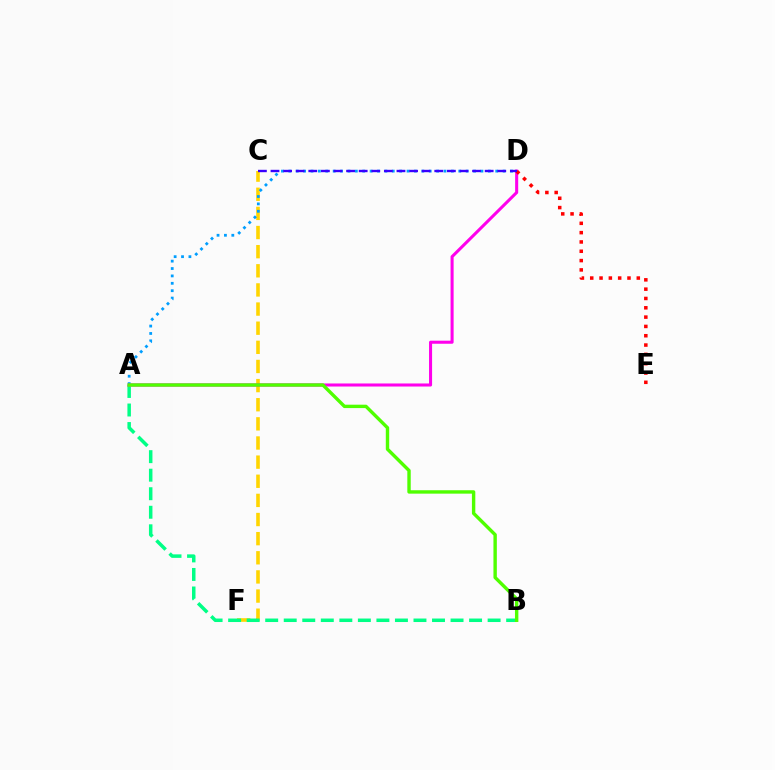{('C', 'F'): [{'color': '#ffd500', 'line_style': 'dashed', 'thickness': 2.6}], ('A', 'D'): [{'color': '#009eff', 'line_style': 'dotted', 'thickness': 2.01}, {'color': '#ff00ed', 'line_style': 'solid', 'thickness': 2.2}], ('A', 'B'): [{'color': '#00ff86', 'line_style': 'dashed', 'thickness': 2.52}, {'color': '#4fff00', 'line_style': 'solid', 'thickness': 2.45}], ('D', 'E'): [{'color': '#ff0000', 'line_style': 'dotted', 'thickness': 2.53}], ('C', 'D'): [{'color': '#3700ff', 'line_style': 'dashed', 'thickness': 1.71}]}